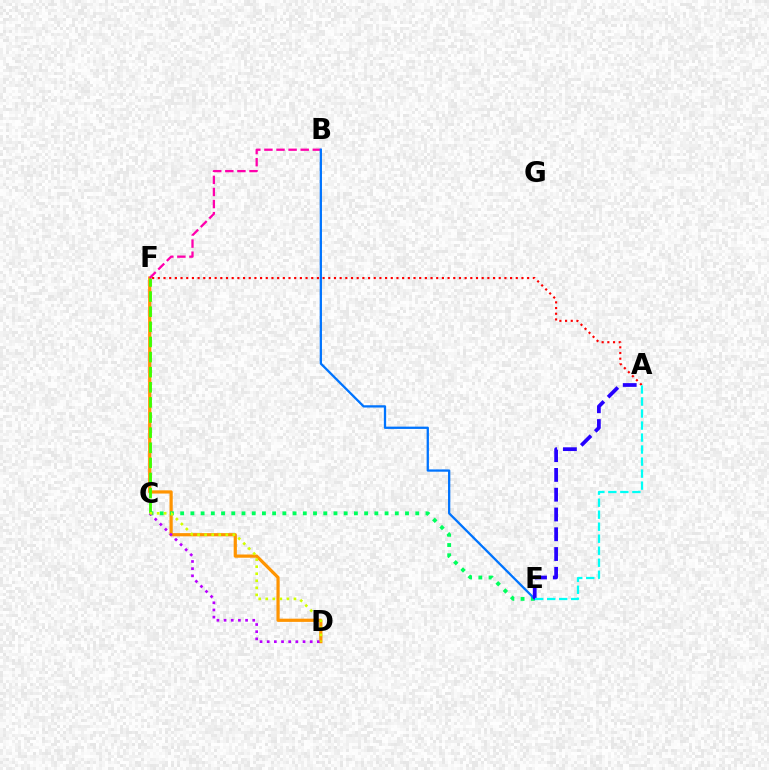{('D', 'F'): [{'color': '#ff9400', 'line_style': 'solid', 'thickness': 2.31}], ('C', 'E'): [{'color': '#00ff5c', 'line_style': 'dotted', 'thickness': 2.78}], ('C', 'F'): [{'color': '#3dff00', 'line_style': 'dashed', 'thickness': 2.05}], ('B', 'F'): [{'color': '#ff00ac', 'line_style': 'dashed', 'thickness': 1.64}], ('B', 'E'): [{'color': '#0074ff', 'line_style': 'solid', 'thickness': 1.65}], ('A', 'E'): [{'color': '#2500ff', 'line_style': 'dashed', 'thickness': 2.69}, {'color': '#00fff6', 'line_style': 'dashed', 'thickness': 1.63}], ('A', 'F'): [{'color': '#ff0000', 'line_style': 'dotted', 'thickness': 1.54}], ('C', 'D'): [{'color': '#b900ff', 'line_style': 'dotted', 'thickness': 1.95}, {'color': '#d1ff00', 'line_style': 'dotted', 'thickness': 1.91}]}